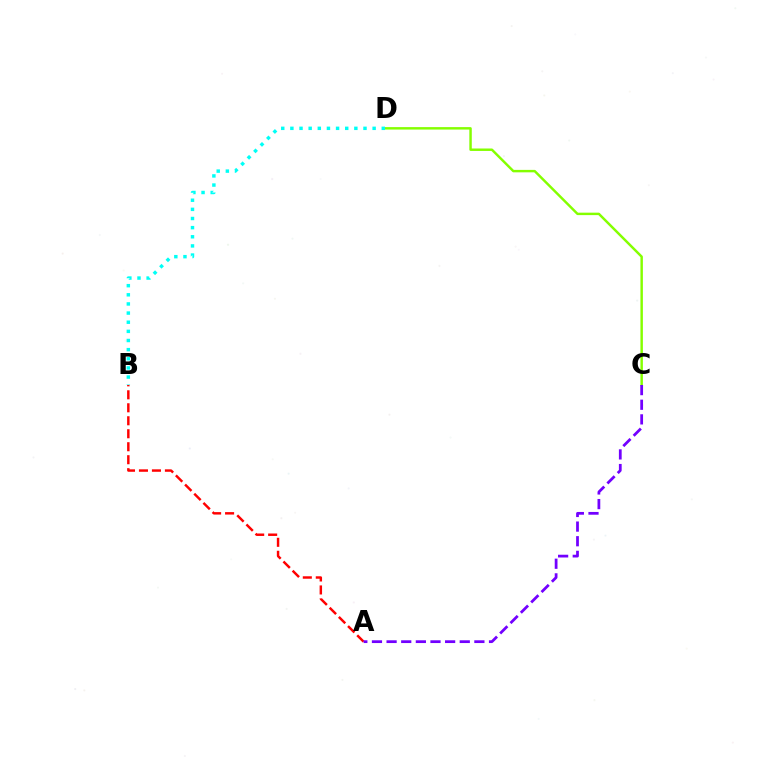{('C', 'D'): [{'color': '#84ff00', 'line_style': 'solid', 'thickness': 1.76}], ('A', 'B'): [{'color': '#ff0000', 'line_style': 'dashed', 'thickness': 1.76}], ('B', 'D'): [{'color': '#00fff6', 'line_style': 'dotted', 'thickness': 2.48}], ('A', 'C'): [{'color': '#7200ff', 'line_style': 'dashed', 'thickness': 1.99}]}